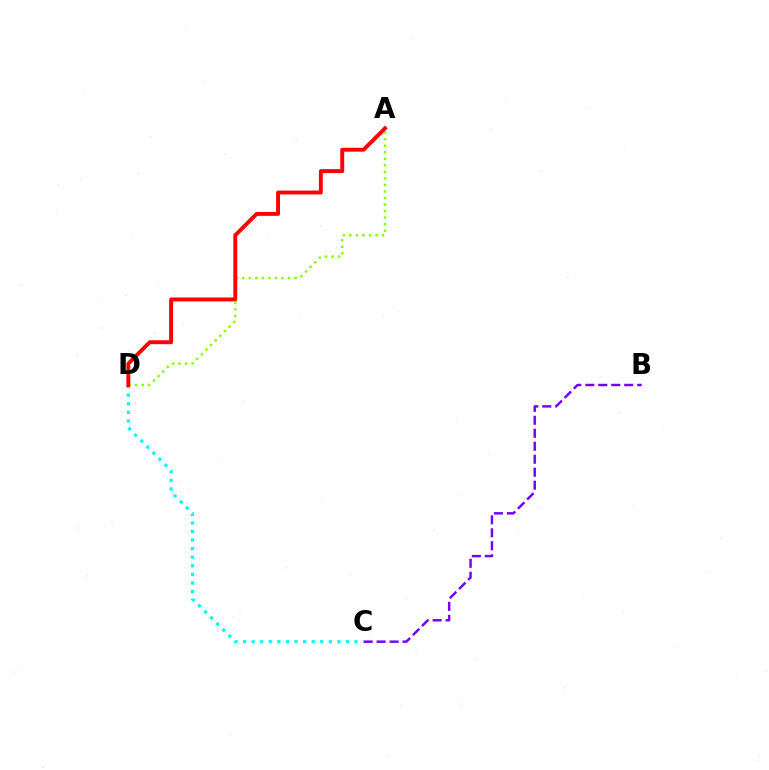{('A', 'D'): [{'color': '#84ff00', 'line_style': 'dotted', 'thickness': 1.78}, {'color': '#ff0000', 'line_style': 'solid', 'thickness': 2.81}], ('B', 'C'): [{'color': '#7200ff', 'line_style': 'dashed', 'thickness': 1.76}], ('C', 'D'): [{'color': '#00fff6', 'line_style': 'dotted', 'thickness': 2.33}]}